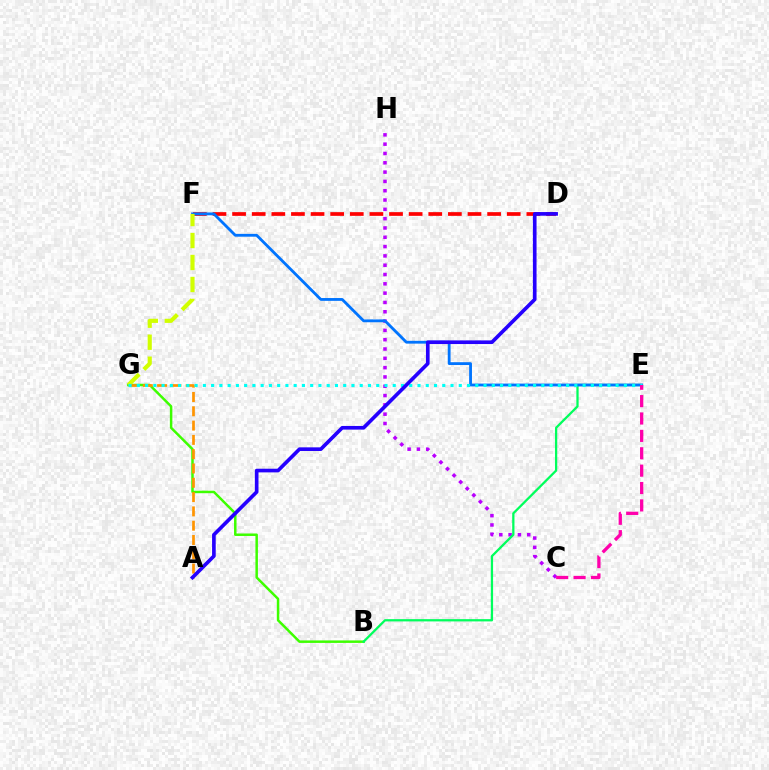{('C', 'H'): [{'color': '#b900ff', 'line_style': 'dotted', 'thickness': 2.53}], ('B', 'G'): [{'color': '#3dff00', 'line_style': 'solid', 'thickness': 1.79}], ('D', 'F'): [{'color': '#ff0000', 'line_style': 'dashed', 'thickness': 2.66}], ('B', 'E'): [{'color': '#00ff5c', 'line_style': 'solid', 'thickness': 1.63}], ('E', 'F'): [{'color': '#0074ff', 'line_style': 'solid', 'thickness': 2.03}], ('F', 'G'): [{'color': '#d1ff00', 'line_style': 'dashed', 'thickness': 2.99}], ('A', 'G'): [{'color': '#ff9400', 'line_style': 'dashed', 'thickness': 1.94}], ('E', 'G'): [{'color': '#00fff6', 'line_style': 'dotted', 'thickness': 2.24}], ('C', 'E'): [{'color': '#ff00ac', 'line_style': 'dashed', 'thickness': 2.36}], ('A', 'D'): [{'color': '#2500ff', 'line_style': 'solid', 'thickness': 2.63}]}